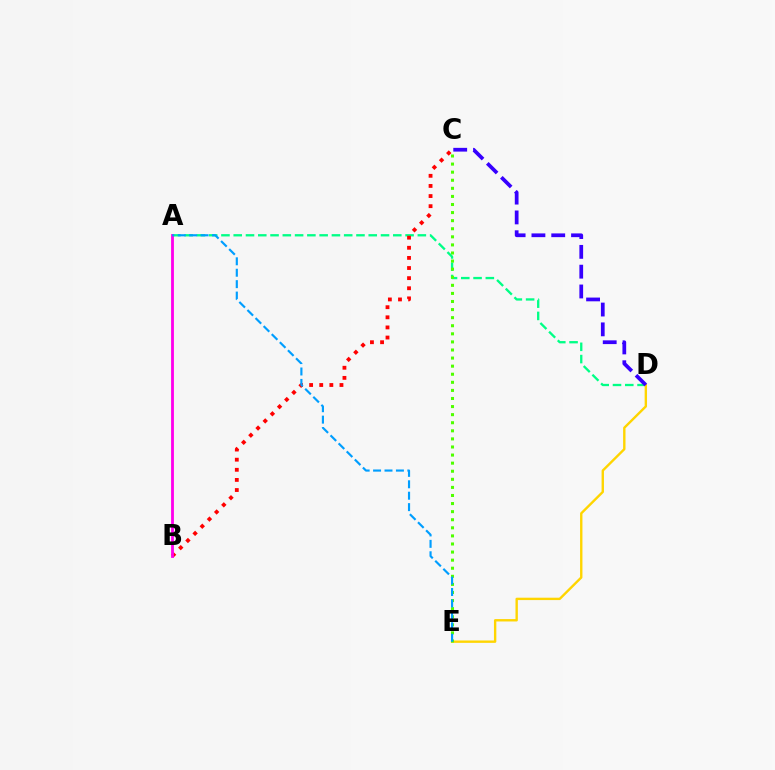{('A', 'D'): [{'color': '#00ff86', 'line_style': 'dashed', 'thickness': 1.67}], ('D', 'E'): [{'color': '#ffd500', 'line_style': 'solid', 'thickness': 1.71}], ('B', 'C'): [{'color': '#ff0000', 'line_style': 'dotted', 'thickness': 2.75}], ('C', 'E'): [{'color': '#4fff00', 'line_style': 'dotted', 'thickness': 2.2}], ('C', 'D'): [{'color': '#3700ff', 'line_style': 'dashed', 'thickness': 2.69}], ('A', 'B'): [{'color': '#ff00ed', 'line_style': 'solid', 'thickness': 2.03}], ('A', 'E'): [{'color': '#009eff', 'line_style': 'dashed', 'thickness': 1.55}]}